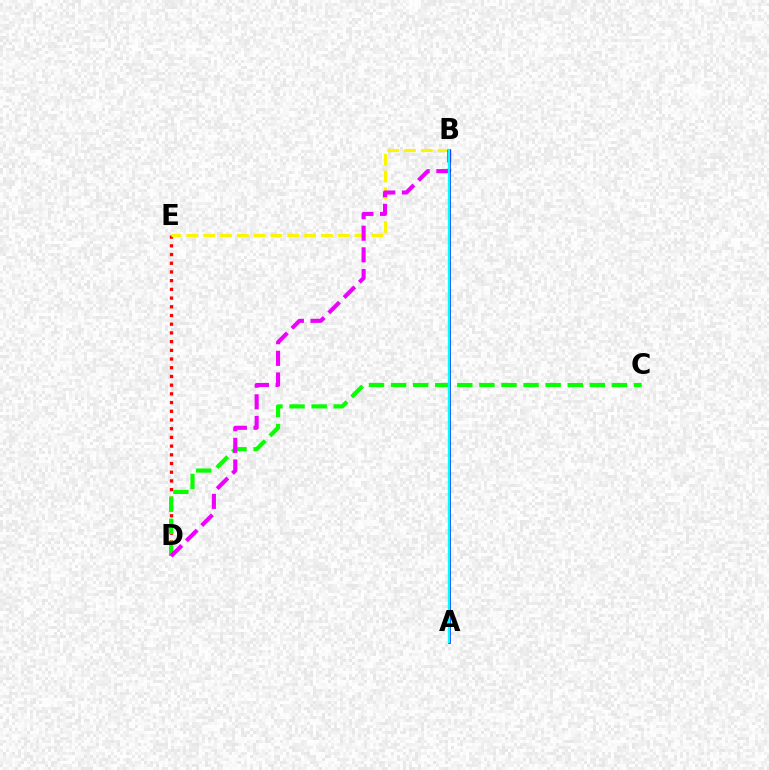{('D', 'E'): [{'color': '#ff0000', 'line_style': 'dotted', 'thickness': 2.37}], ('C', 'D'): [{'color': '#08ff00', 'line_style': 'dashed', 'thickness': 3.0}], ('B', 'E'): [{'color': '#fcf500', 'line_style': 'dashed', 'thickness': 2.28}], ('B', 'D'): [{'color': '#ee00ff', 'line_style': 'dashed', 'thickness': 2.94}], ('A', 'B'): [{'color': '#0010ff', 'line_style': 'solid', 'thickness': 1.87}, {'color': '#00fff6', 'line_style': 'solid', 'thickness': 1.71}]}